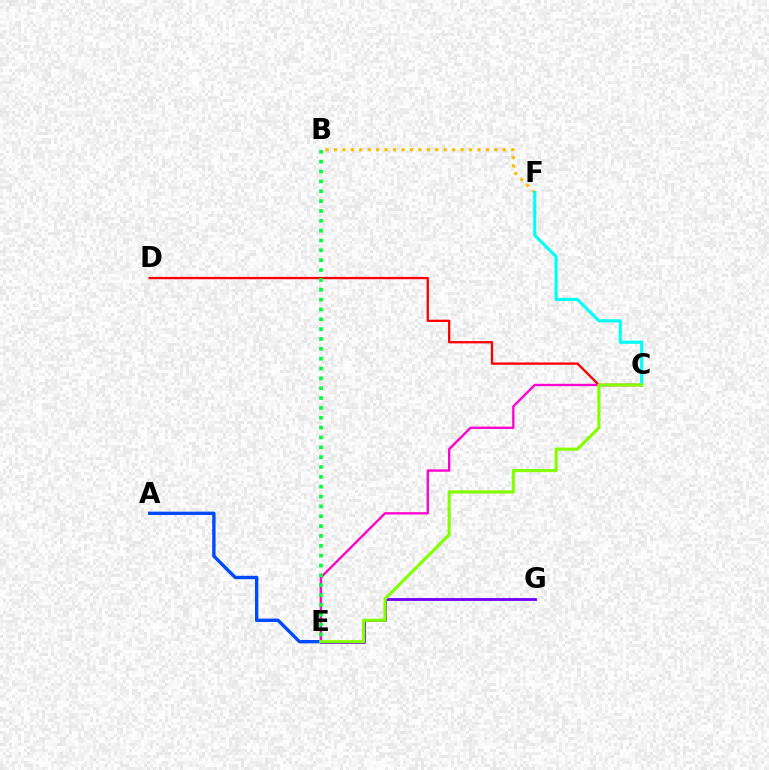{('C', 'D'): [{'color': '#ff0000', 'line_style': 'solid', 'thickness': 1.66}], ('C', 'E'): [{'color': '#ff00cf', 'line_style': 'solid', 'thickness': 1.67}, {'color': '#84ff00', 'line_style': 'solid', 'thickness': 2.24}], ('B', 'F'): [{'color': '#ffbd00', 'line_style': 'dotted', 'thickness': 2.29}], ('E', 'G'): [{'color': '#7200ff', 'line_style': 'solid', 'thickness': 2.03}], ('B', 'E'): [{'color': '#00ff39', 'line_style': 'dotted', 'thickness': 2.68}], ('A', 'E'): [{'color': '#004bff', 'line_style': 'solid', 'thickness': 2.43}], ('C', 'F'): [{'color': '#00fff6', 'line_style': 'solid', 'thickness': 2.25}]}